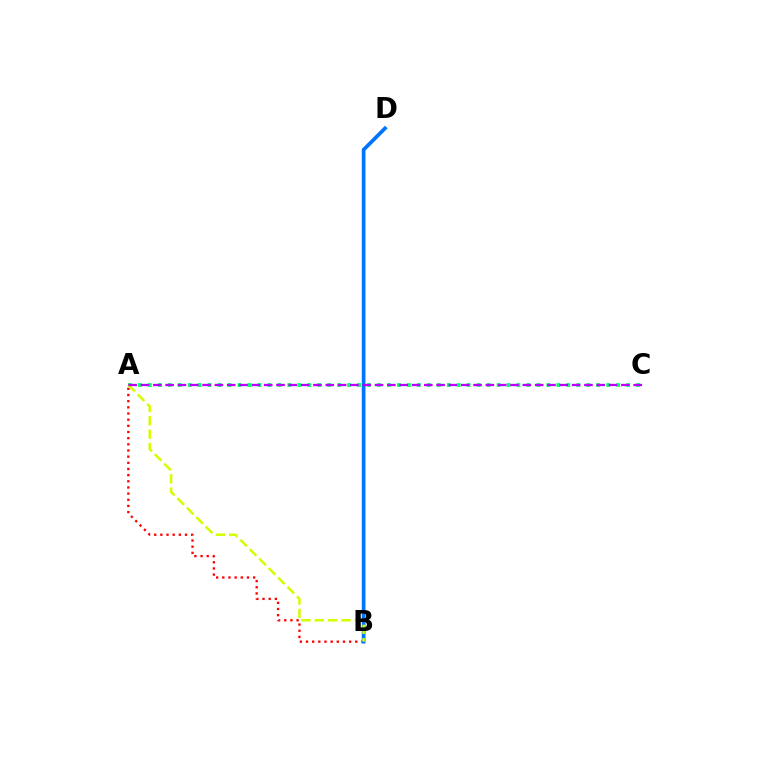{('A', 'C'): [{'color': '#00ff5c', 'line_style': 'dotted', 'thickness': 2.71}, {'color': '#b900ff', 'line_style': 'dashed', 'thickness': 1.67}], ('A', 'B'): [{'color': '#ff0000', 'line_style': 'dotted', 'thickness': 1.67}, {'color': '#d1ff00', 'line_style': 'dashed', 'thickness': 1.81}], ('B', 'D'): [{'color': '#0074ff', 'line_style': 'solid', 'thickness': 2.67}]}